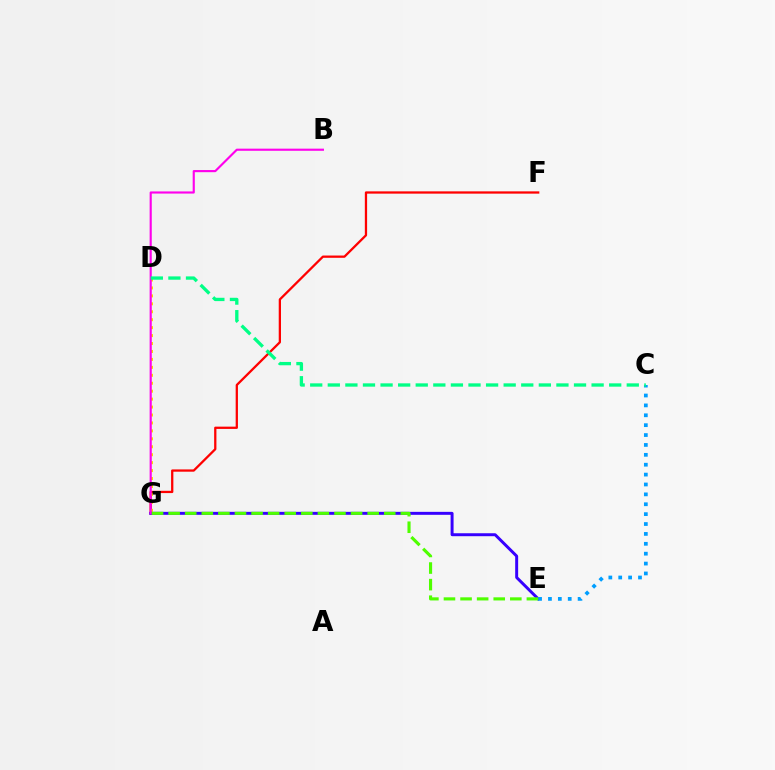{('F', 'G'): [{'color': '#ff0000', 'line_style': 'solid', 'thickness': 1.64}], ('D', 'G'): [{'color': '#ffd500', 'line_style': 'dotted', 'thickness': 2.16}], ('E', 'G'): [{'color': '#3700ff', 'line_style': 'solid', 'thickness': 2.13}, {'color': '#4fff00', 'line_style': 'dashed', 'thickness': 2.25}], ('B', 'G'): [{'color': '#ff00ed', 'line_style': 'solid', 'thickness': 1.54}], ('C', 'E'): [{'color': '#009eff', 'line_style': 'dotted', 'thickness': 2.69}], ('C', 'D'): [{'color': '#00ff86', 'line_style': 'dashed', 'thickness': 2.39}]}